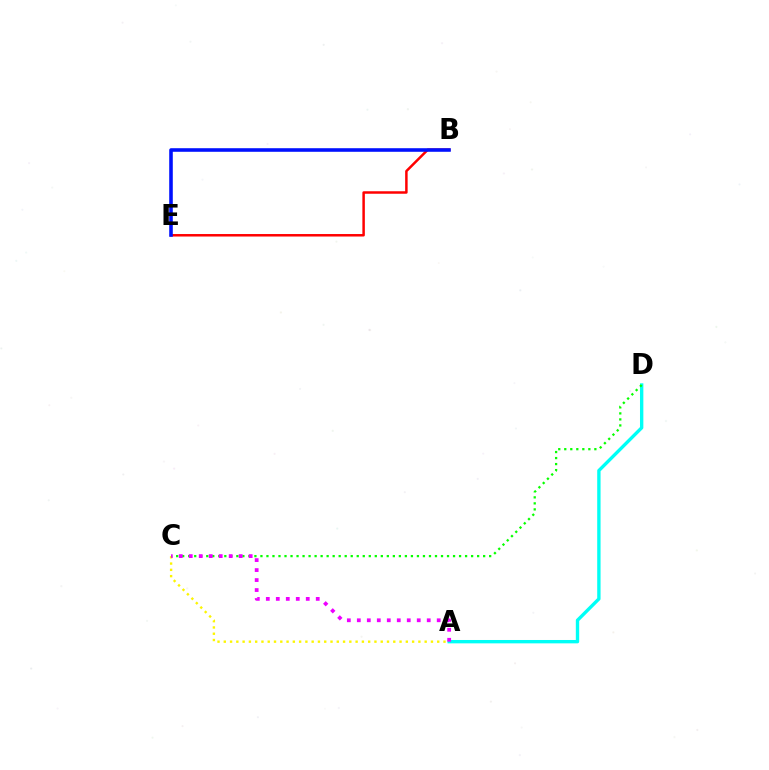{('A', 'C'): [{'color': '#fcf500', 'line_style': 'dotted', 'thickness': 1.71}, {'color': '#ee00ff', 'line_style': 'dotted', 'thickness': 2.71}], ('A', 'D'): [{'color': '#00fff6', 'line_style': 'solid', 'thickness': 2.42}], ('B', 'E'): [{'color': '#ff0000', 'line_style': 'solid', 'thickness': 1.79}, {'color': '#0010ff', 'line_style': 'solid', 'thickness': 2.58}], ('C', 'D'): [{'color': '#08ff00', 'line_style': 'dotted', 'thickness': 1.64}]}